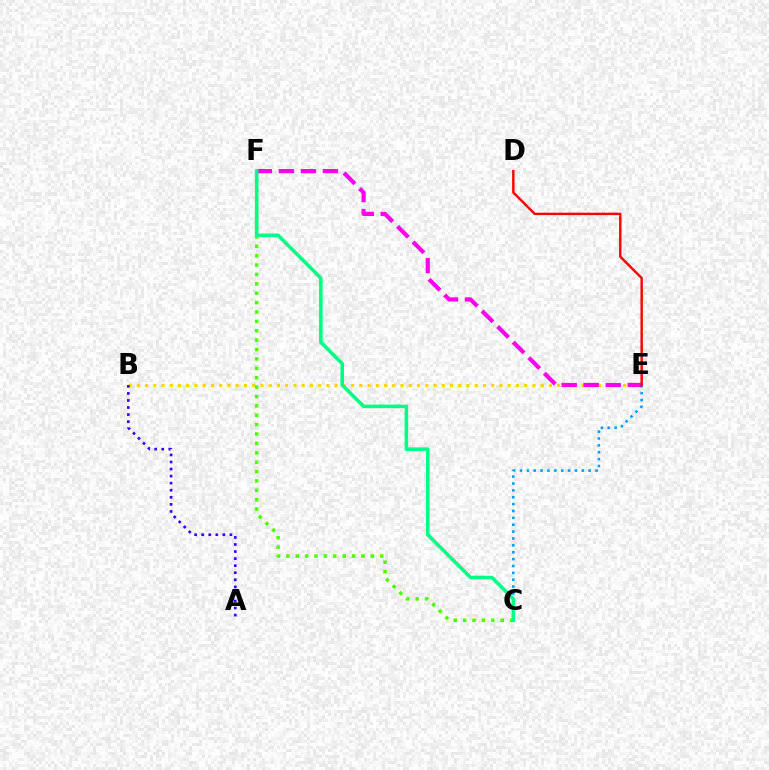{('B', 'E'): [{'color': '#ffd500', 'line_style': 'dotted', 'thickness': 2.24}], ('C', 'E'): [{'color': '#009eff', 'line_style': 'dotted', 'thickness': 1.87}], ('C', 'F'): [{'color': '#4fff00', 'line_style': 'dotted', 'thickness': 2.55}, {'color': '#00ff86', 'line_style': 'solid', 'thickness': 2.56}], ('E', 'F'): [{'color': '#ff00ed', 'line_style': 'dashed', 'thickness': 2.99}], ('A', 'B'): [{'color': '#3700ff', 'line_style': 'dotted', 'thickness': 1.92}], ('D', 'E'): [{'color': '#ff0000', 'line_style': 'solid', 'thickness': 1.73}]}